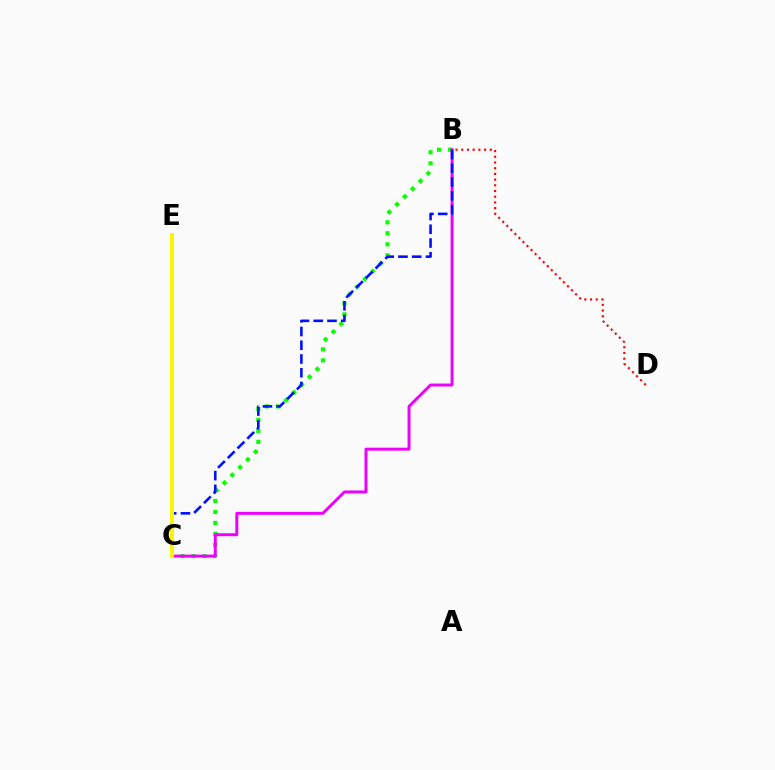{('C', 'E'): [{'color': '#00fff6', 'line_style': 'dotted', 'thickness': 2.87}, {'color': '#fcf500', 'line_style': 'solid', 'thickness': 2.83}], ('B', 'C'): [{'color': '#08ff00', 'line_style': 'dotted', 'thickness': 2.99}, {'color': '#ee00ff', 'line_style': 'solid', 'thickness': 2.13}, {'color': '#0010ff', 'line_style': 'dashed', 'thickness': 1.87}], ('B', 'D'): [{'color': '#ff0000', 'line_style': 'dotted', 'thickness': 1.55}]}